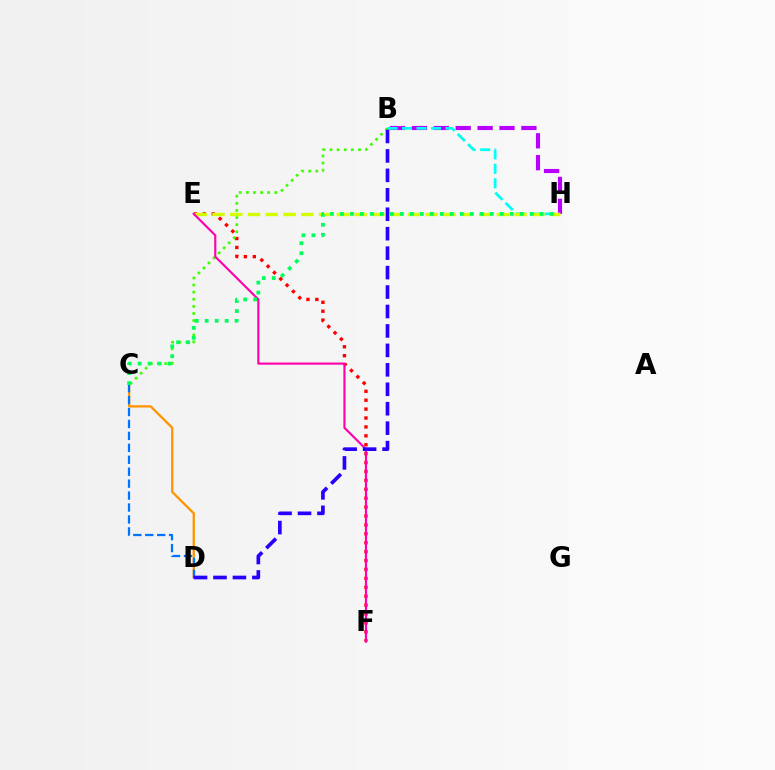{('B', 'H'): [{'color': '#b900ff', 'line_style': 'dashed', 'thickness': 2.97}, {'color': '#00fff6', 'line_style': 'dashed', 'thickness': 1.97}], ('E', 'F'): [{'color': '#ff0000', 'line_style': 'dotted', 'thickness': 2.42}, {'color': '#ff00ac', 'line_style': 'solid', 'thickness': 1.55}], ('C', 'D'): [{'color': '#ff9400', 'line_style': 'solid', 'thickness': 1.64}, {'color': '#0074ff', 'line_style': 'dashed', 'thickness': 1.62}], ('B', 'C'): [{'color': '#3dff00', 'line_style': 'dotted', 'thickness': 1.93}], ('E', 'H'): [{'color': '#d1ff00', 'line_style': 'dashed', 'thickness': 2.41}], ('B', 'D'): [{'color': '#2500ff', 'line_style': 'dashed', 'thickness': 2.64}], ('C', 'H'): [{'color': '#00ff5c', 'line_style': 'dotted', 'thickness': 2.71}]}